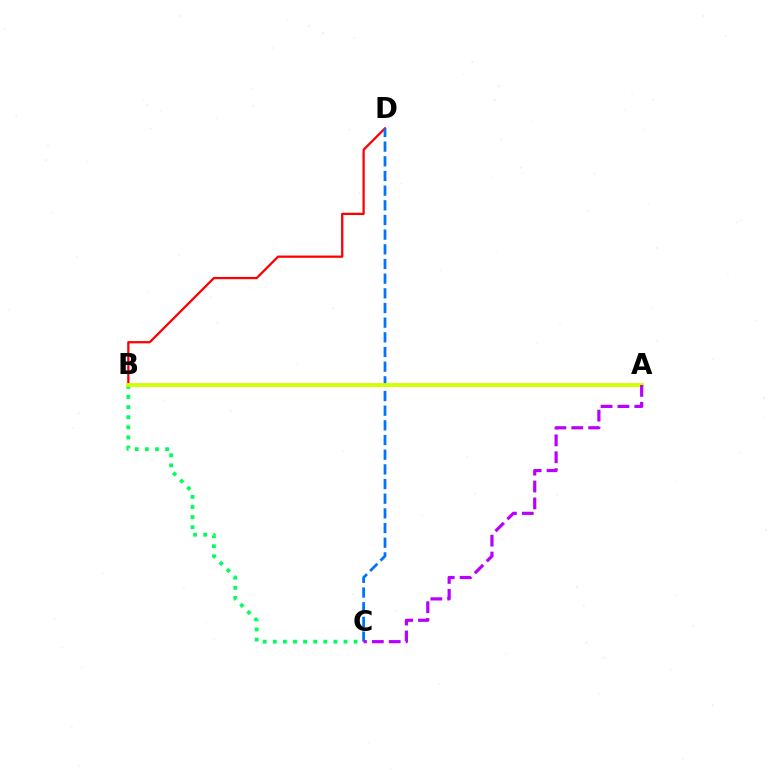{('B', 'C'): [{'color': '#00ff5c', 'line_style': 'dotted', 'thickness': 2.74}], ('B', 'D'): [{'color': '#ff0000', 'line_style': 'solid', 'thickness': 1.63}], ('C', 'D'): [{'color': '#0074ff', 'line_style': 'dashed', 'thickness': 1.99}], ('A', 'B'): [{'color': '#d1ff00', 'line_style': 'solid', 'thickness': 2.74}], ('A', 'C'): [{'color': '#b900ff', 'line_style': 'dashed', 'thickness': 2.29}]}